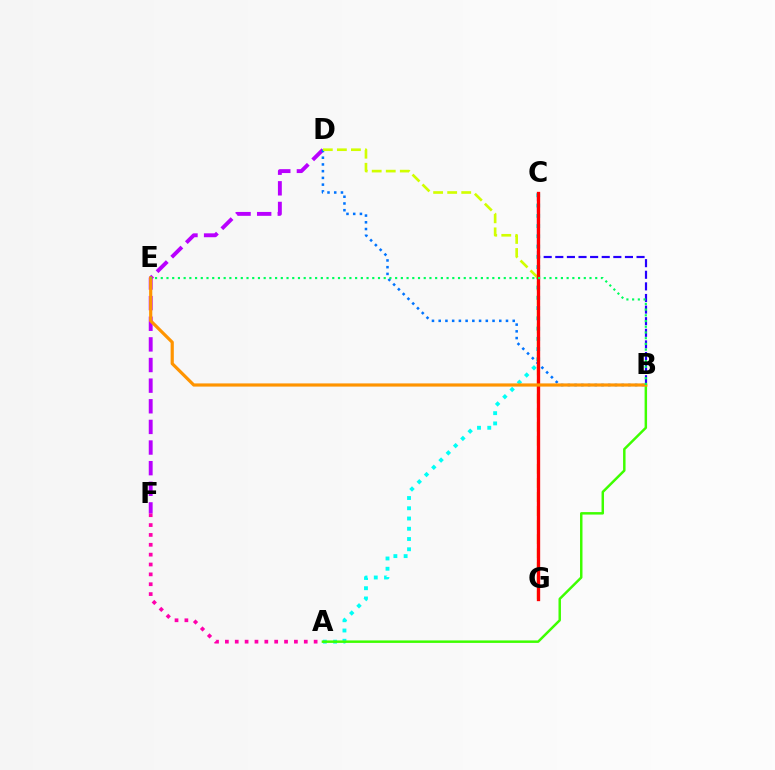{('A', 'F'): [{'color': '#ff00ac', 'line_style': 'dotted', 'thickness': 2.68}], ('B', 'C'): [{'color': '#2500ff', 'line_style': 'dashed', 'thickness': 1.58}], ('A', 'C'): [{'color': '#00fff6', 'line_style': 'dotted', 'thickness': 2.79}], ('D', 'F'): [{'color': '#b900ff', 'line_style': 'dashed', 'thickness': 2.8}], ('B', 'D'): [{'color': '#0074ff', 'line_style': 'dotted', 'thickness': 1.83}], ('A', 'B'): [{'color': '#3dff00', 'line_style': 'solid', 'thickness': 1.78}], ('D', 'G'): [{'color': '#d1ff00', 'line_style': 'dashed', 'thickness': 1.91}], ('C', 'G'): [{'color': '#ff0000', 'line_style': 'solid', 'thickness': 2.39}], ('B', 'E'): [{'color': '#ff9400', 'line_style': 'solid', 'thickness': 2.29}, {'color': '#00ff5c', 'line_style': 'dotted', 'thickness': 1.55}]}